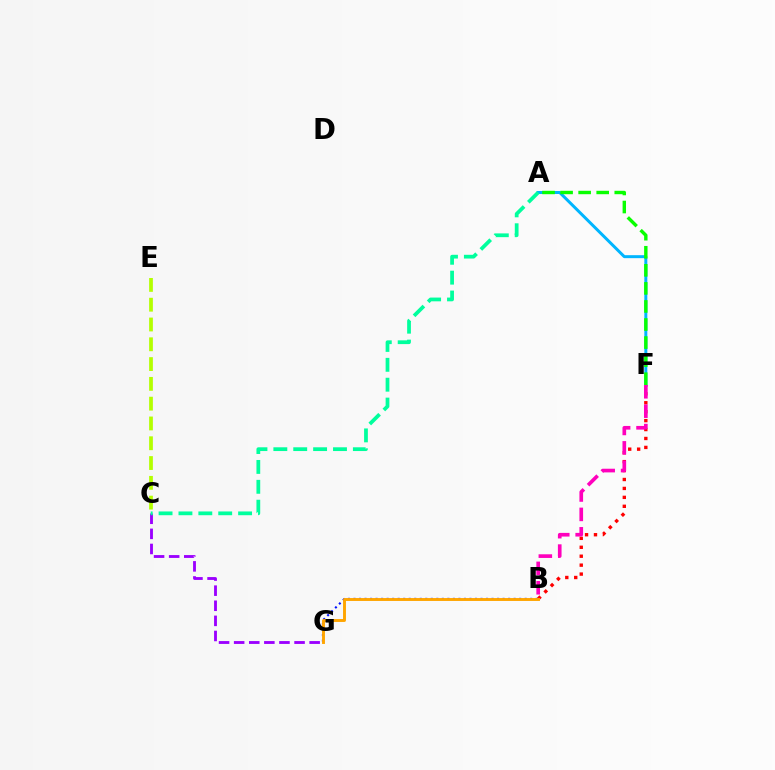{('B', 'F'): [{'color': '#ff0000', 'line_style': 'dotted', 'thickness': 2.43}, {'color': '#ff00bd', 'line_style': 'dashed', 'thickness': 2.64}], ('C', 'E'): [{'color': '#b3ff00', 'line_style': 'dashed', 'thickness': 2.69}], ('A', 'F'): [{'color': '#00b5ff', 'line_style': 'solid', 'thickness': 2.15}, {'color': '#08ff00', 'line_style': 'dashed', 'thickness': 2.45}], ('C', 'G'): [{'color': '#9b00ff', 'line_style': 'dashed', 'thickness': 2.05}], ('B', 'G'): [{'color': '#0010ff', 'line_style': 'dotted', 'thickness': 1.5}, {'color': '#ffa500', 'line_style': 'solid', 'thickness': 2.09}], ('A', 'C'): [{'color': '#00ff9d', 'line_style': 'dashed', 'thickness': 2.7}]}